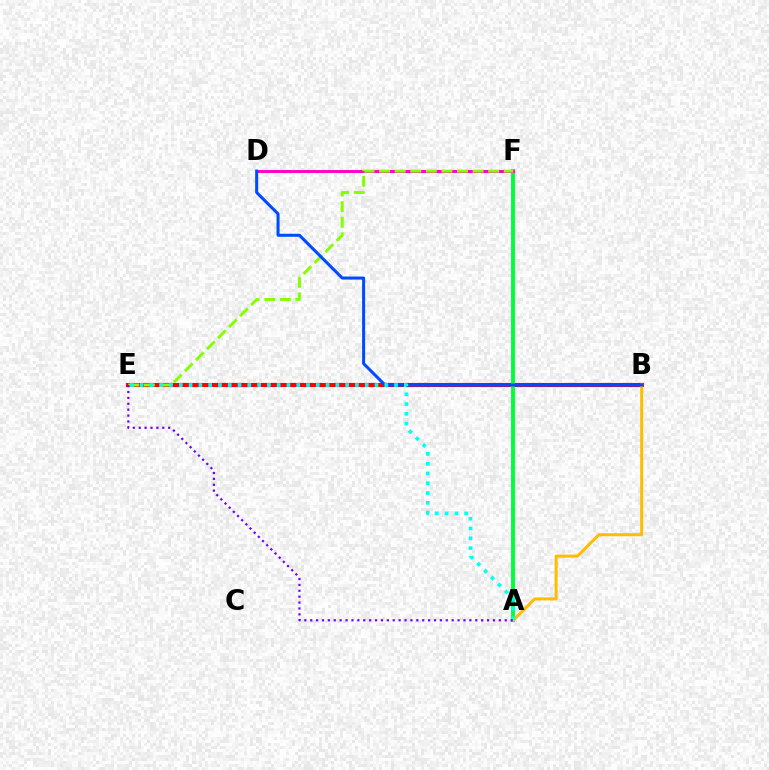{('B', 'E'): [{'color': '#ff0000', 'line_style': 'solid', 'thickness': 2.96}], ('A', 'F'): [{'color': '#00ff39', 'line_style': 'solid', 'thickness': 2.81}], ('A', 'B'): [{'color': '#ffbd00', 'line_style': 'solid', 'thickness': 2.17}], ('D', 'F'): [{'color': '#ff00cf', 'line_style': 'solid', 'thickness': 2.13}], ('E', 'F'): [{'color': '#84ff00', 'line_style': 'dashed', 'thickness': 2.12}], ('B', 'D'): [{'color': '#004bff', 'line_style': 'solid', 'thickness': 2.18}], ('A', 'E'): [{'color': '#00fff6', 'line_style': 'dotted', 'thickness': 2.66}, {'color': '#7200ff', 'line_style': 'dotted', 'thickness': 1.6}]}